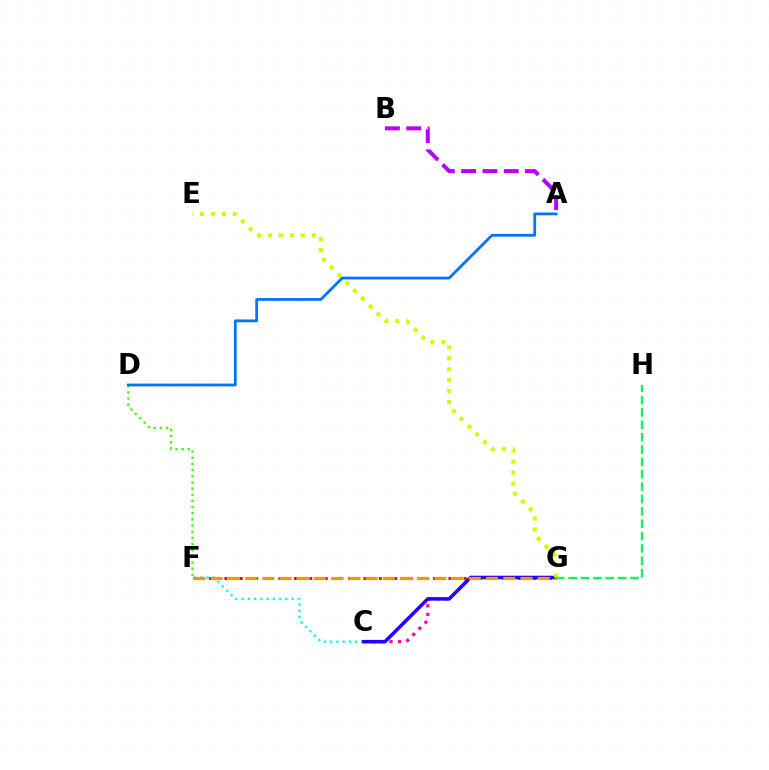{('F', 'G'): [{'color': '#ff0000', 'line_style': 'dotted', 'thickness': 2.1}, {'color': '#ff9400', 'line_style': 'dashed', 'thickness': 2.34}], ('C', 'F'): [{'color': '#00fff6', 'line_style': 'dotted', 'thickness': 1.7}], ('D', 'F'): [{'color': '#3dff00', 'line_style': 'dotted', 'thickness': 1.67}], ('C', 'G'): [{'color': '#ff00ac', 'line_style': 'dotted', 'thickness': 2.33}, {'color': '#2500ff', 'line_style': 'solid', 'thickness': 2.53}], ('A', 'D'): [{'color': '#0074ff', 'line_style': 'solid', 'thickness': 2.0}], ('E', 'G'): [{'color': '#d1ff00', 'line_style': 'dotted', 'thickness': 2.98}], ('A', 'B'): [{'color': '#b900ff', 'line_style': 'dashed', 'thickness': 2.89}], ('G', 'H'): [{'color': '#00ff5c', 'line_style': 'dashed', 'thickness': 1.68}]}